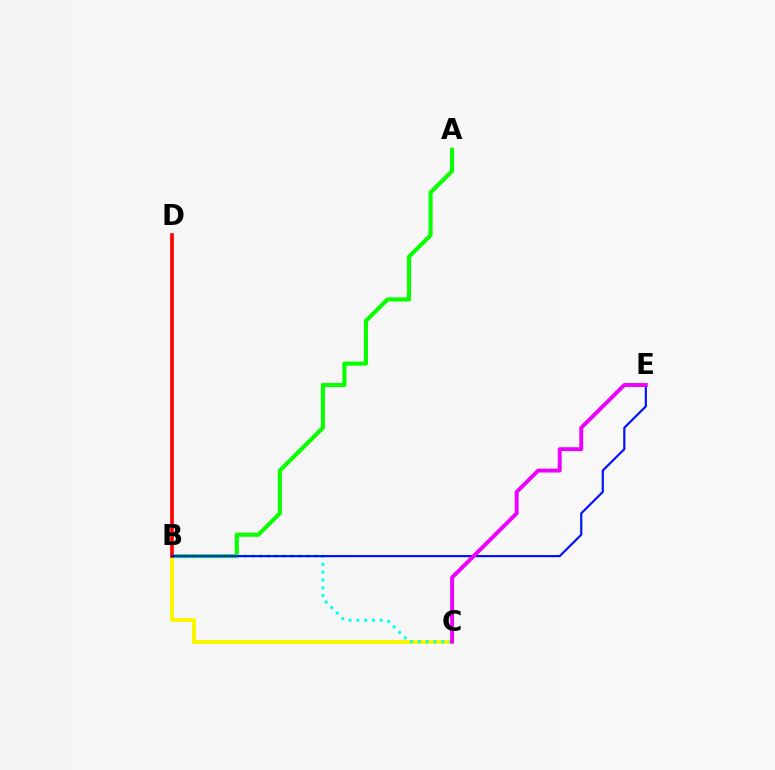{('A', 'B'): [{'color': '#08ff00', 'line_style': 'solid', 'thickness': 2.95}], ('B', 'C'): [{'color': '#fcf500', 'line_style': 'solid', 'thickness': 2.86}, {'color': '#00fff6', 'line_style': 'dotted', 'thickness': 2.12}], ('B', 'D'): [{'color': '#ff0000', 'line_style': 'solid', 'thickness': 2.63}], ('B', 'E'): [{'color': '#0010ff', 'line_style': 'solid', 'thickness': 1.55}], ('C', 'E'): [{'color': '#ee00ff', 'line_style': 'solid', 'thickness': 2.82}]}